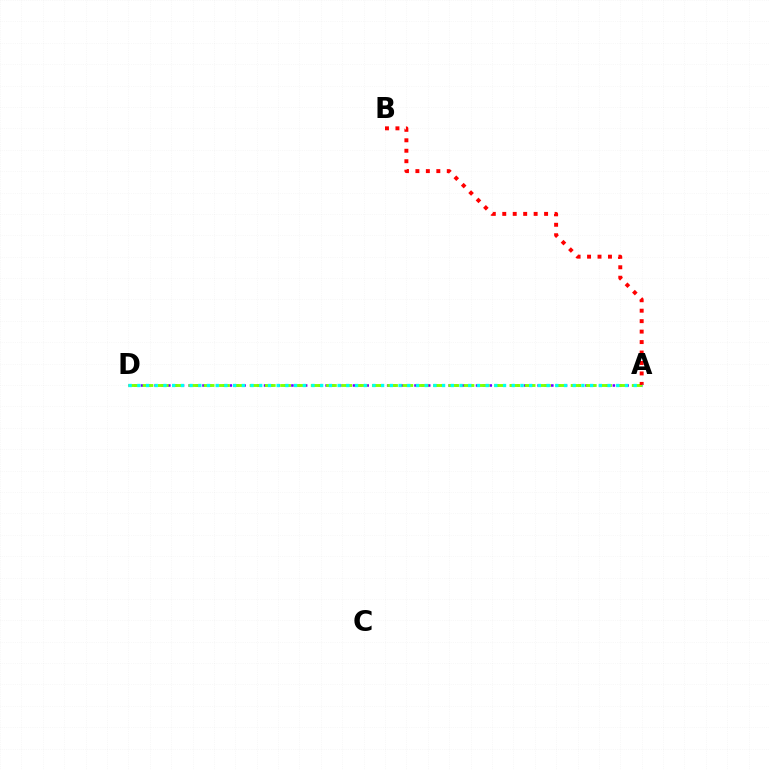{('A', 'D'): [{'color': '#7200ff', 'line_style': 'dotted', 'thickness': 1.86}, {'color': '#84ff00', 'line_style': 'dashed', 'thickness': 2.08}, {'color': '#00fff6', 'line_style': 'dotted', 'thickness': 2.37}], ('A', 'B'): [{'color': '#ff0000', 'line_style': 'dotted', 'thickness': 2.84}]}